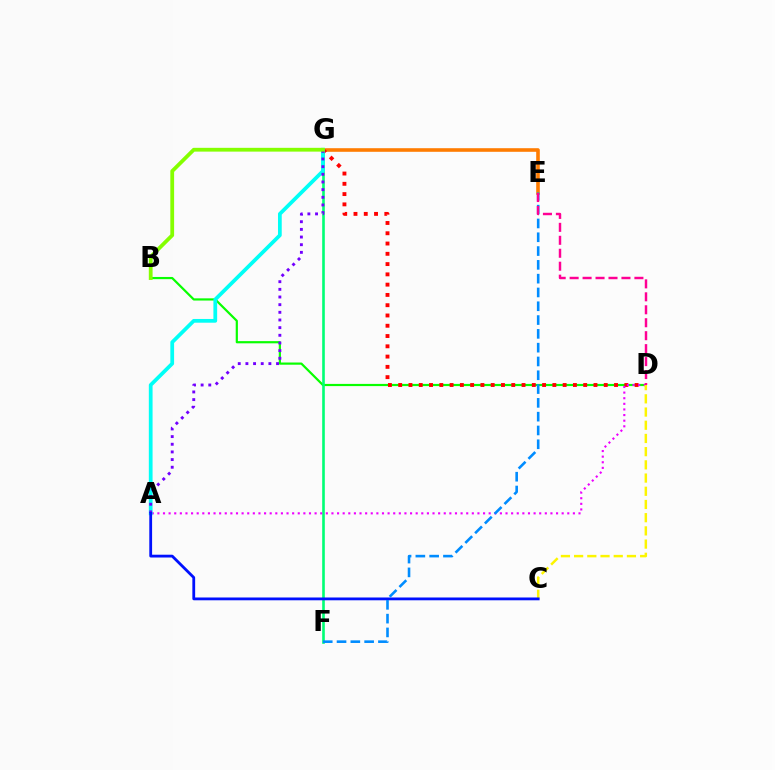{('B', 'D'): [{'color': '#08ff00', 'line_style': 'solid', 'thickness': 1.58}], ('F', 'G'): [{'color': '#00ff74', 'line_style': 'solid', 'thickness': 1.89}], ('E', 'G'): [{'color': '#ff7c00', 'line_style': 'solid', 'thickness': 2.59}], ('D', 'G'): [{'color': '#ff0000', 'line_style': 'dotted', 'thickness': 2.79}], ('A', 'D'): [{'color': '#ee00ff', 'line_style': 'dotted', 'thickness': 1.53}], ('C', 'D'): [{'color': '#fcf500', 'line_style': 'dashed', 'thickness': 1.79}], ('A', 'G'): [{'color': '#00fff6', 'line_style': 'solid', 'thickness': 2.69}, {'color': '#7200ff', 'line_style': 'dotted', 'thickness': 2.08}], ('A', 'C'): [{'color': '#0010ff', 'line_style': 'solid', 'thickness': 2.02}], ('B', 'G'): [{'color': '#84ff00', 'line_style': 'solid', 'thickness': 2.72}], ('E', 'F'): [{'color': '#008cff', 'line_style': 'dashed', 'thickness': 1.87}], ('D', 'E'): [{'color': '#ff0094', 'line_style': 'dashed', 'thickness': 1.76}]}